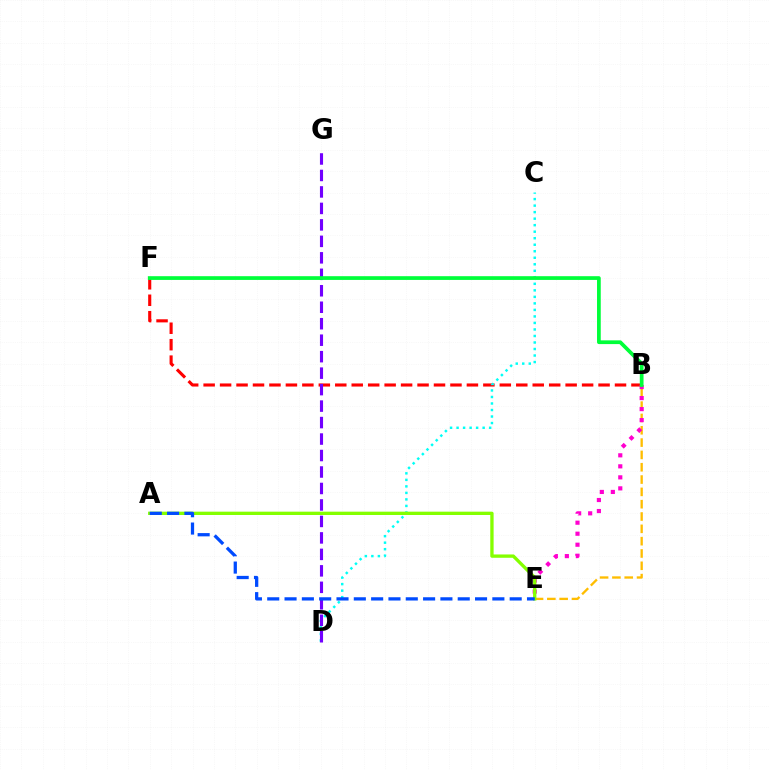{('B', 'E'): [{'color': '#ffbd00', 'line_style': 'dashed', 'thickness': 1.67}, {'color': '#ff00cf', 'line_style': 'dotted', 'thickness': 2.99}], ('B', 'F'): [{'color': '#ff0000', 'line_style': 'dashed', 'thickness': 2.24}, {'color': '#00ff39', 'line_style': 'solid', 'thickness': 2.69}], ('C', 'D'): [{'color': '#00fff6', 'line_style': 'dotted', 'thickness': 1.77}], ('D', 'G'): [{'color': '#7200ff', 'line_style': 'dashed', 'thickness': 2.24}], ('A', 'E'): [{'color': '#84ff00', 'line_style': 'solid', 'thickness': 2.4}, {'color': '#004bff', 'line_style': 'dashed', 'thickness': 2.35}]}